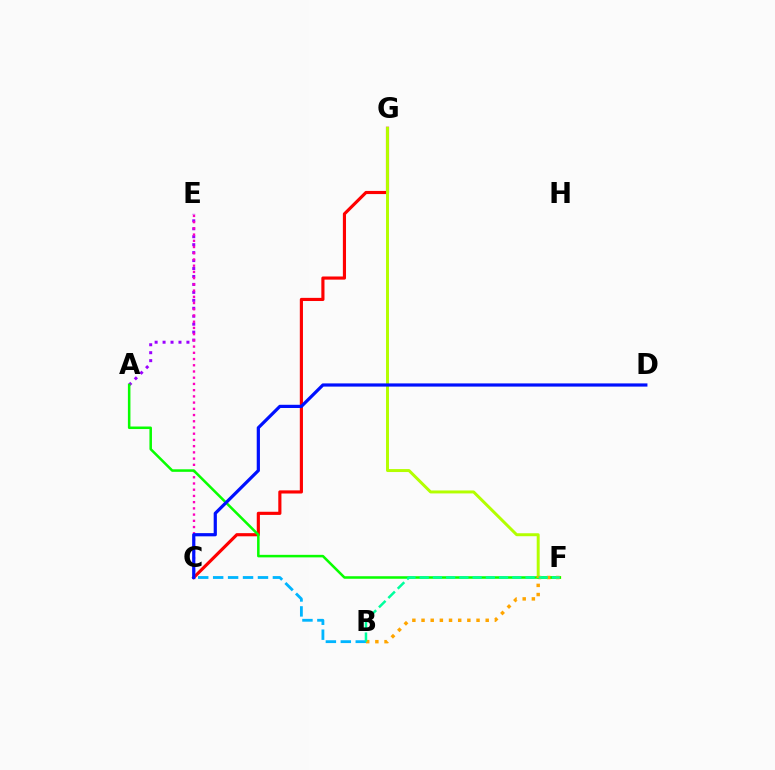{('C', 'G'): [{'color': '#ff0000', 'line_style': 'solid', 'thickness': 2.27}], ('F', 'G'): [{'color': '#b3ff00', 'line_style': 'solid', 'thickness': 2.13}], ('A', 'E'): [{'color': '#9b00ff', 'line_style': 'dotted', 'thickness': 2.16}], ('B', 'C'): [{'color': '#00b5ff', 'line_style': 'dashed', 'thickness': 2.03}], ('C', 'E'): [{'color': '#ff00bd', 'line_style': 'dotted', 'thickness': 1.69}], ('A', 'F'): [{'color': '#08ff00', 'line_style': 'solid', 'thickness': 1.83}], ('B', 'F'): [{'color': '#ffa500', 'line_style': 'dotted', 'thickness': 2.49}, {'color': '#00ff9d', 'line_style': 'dashed', 'thickness': 1.8}], ('C', 'D'): [{'color': '#0010ff', 'line_style': 'solid', 'thickness': 2.31}]}